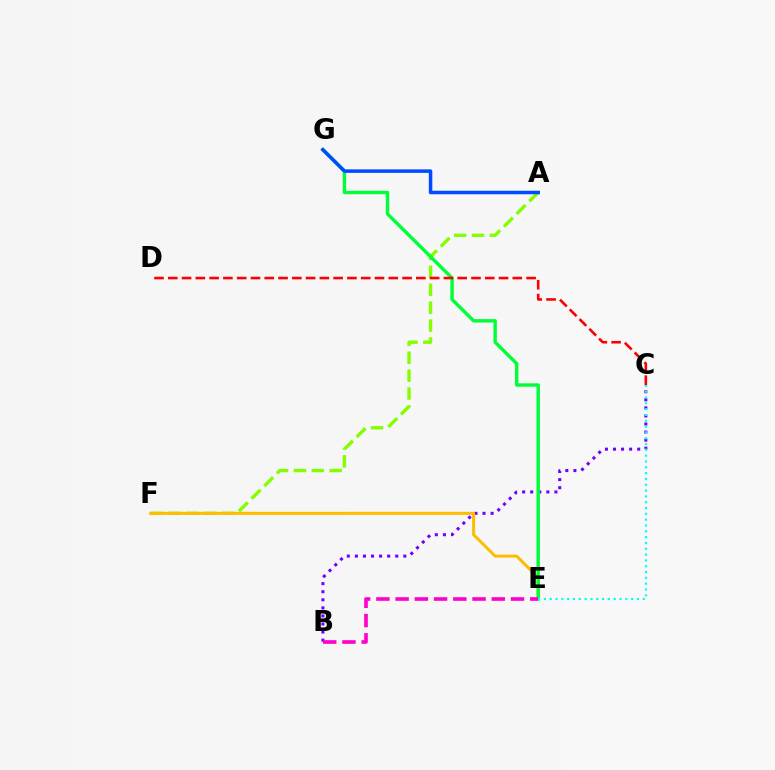{('B', 'C'): [{'color': '#7200ff', 'line_style': 'dotted', 'thickness': 2.19}], ('A', 'F'): [{'color': '#84ff00', 'line_style': 'dashed', 'thickness': 2.43}], ('E', 'F'): [{'color': '#ffbd00', 'line_style': 'solid', 'thickness': 2.17}], ('E', 'G'): [{'color': '#00ff39', 'line_style': 'solid', 'thickness': 2.46}], ('A', 'G'): [{'color': '#004bff', 'line_style': 'solid', 'thickness': 2.53}], ('C', 'D'): [{'color': '#ff0000', 'line_style': 'dashed', 'thickness': 1.87}], ('B', 'E'): [{'color': '#ff00cf', 'line_style': 'dashed', 'thickness': 2.61}], ('C', 'E'): [{'color': '#00fff6', 'line_style': 'dotted', 'thickness': 1.58}]}